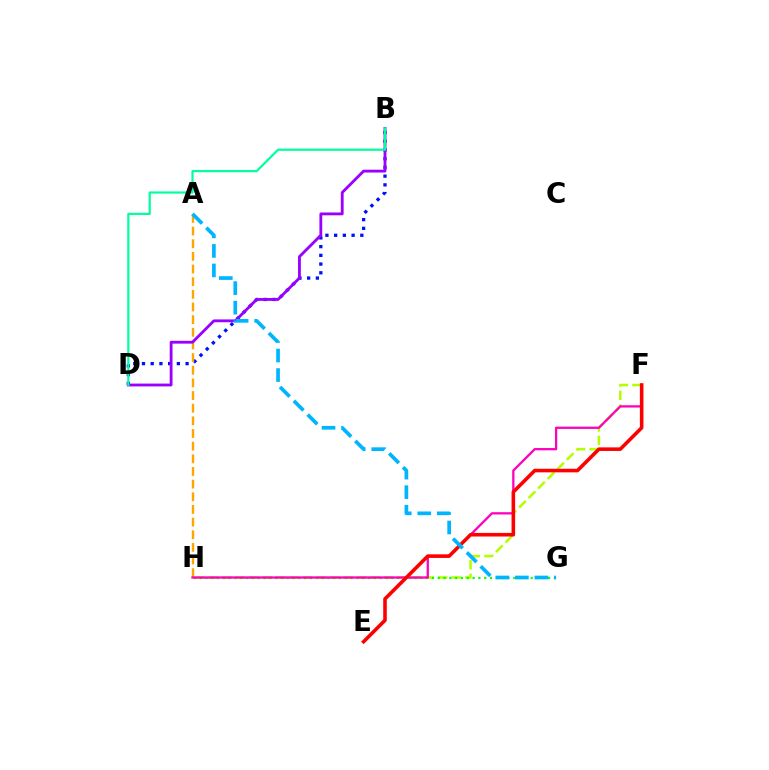{('F', 'H'): [{'color': '#b3ff00', 'line_style': 'dashed', 'thickness': 1.83}, {'color': '#ff00bd', 'line_style': 'solid', 'thickness': 1.65}], ('G', 'H'): [{'color': '#08ff00', 'line_style': 'dotted', 'thickness': 1.58}], ('B', 'D'): [{'color': '#0010ff', 'line_style': 'dotted', 'thickness': 2.37}, {'color': '#9b00ff', 'line_style': 'solid', 'thickness': 2.04}, {'color': '#00ff9d', 'line_style': 'solid', 'thickness': 1.58}], ('A', 'H'): [{'color': '#ffa500', 'line_style': 'dashed', 'thickness': 1.72}], ('E', 'F'): [{'color': '#ff0000', 'line_style': 'solid', 'thickness': 2.58}], ('A', 'G'): [{'color': '#00b5ff', 'line_style': 'dashed', 'thickness': 2.65}]}